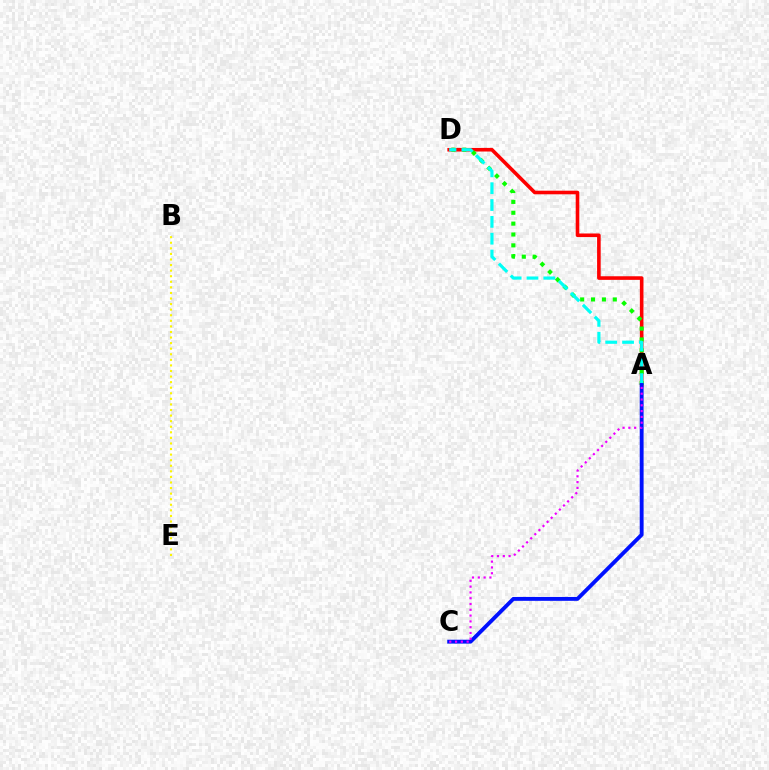{('B', 'E'): [{'color': '#fcf500', 'line_style': 'dotted', 'thickness': 1.51}], ('A', 'D'): [{'color': '#ff0000', 'line_style': 'solid', 'thickness': 2.59}, {'color': '#08ff00', 'line_style': 'dotted', 'thickness': 2.95}, {'color': '#00fff6', 'line_style': 'dashed', 'thickness': 2.29}], ('A', 'C'): [{'color': '#0010ff', 'line_style': 'solid', 'thickness': 2.79}, {'color': '#ee00ff', 'line_style': 'dotted', 'thickness': 1.57}]}